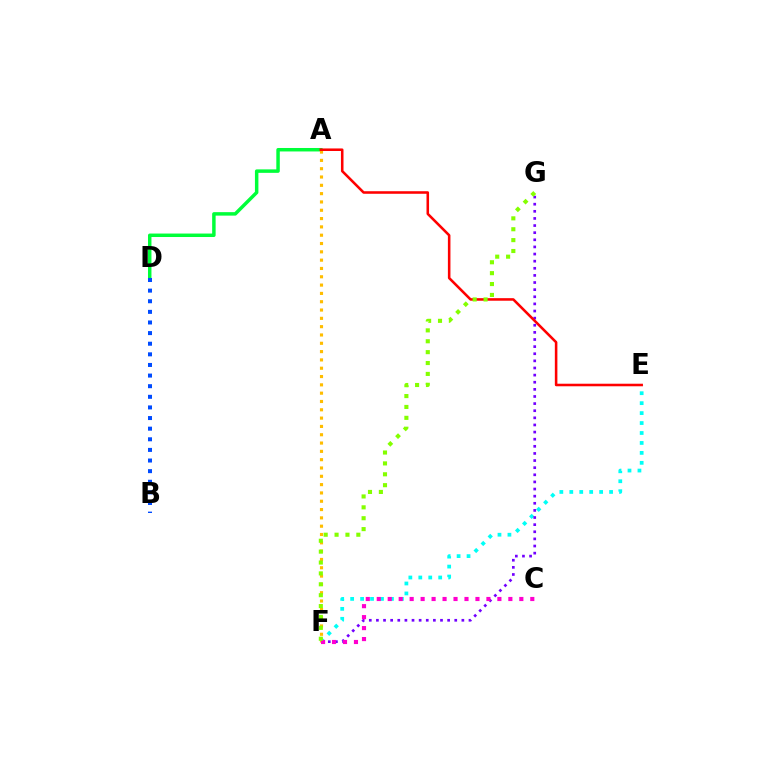{('E', 'F'): [{'color': '#00fff6', 'line_style': 'dotted', 'thickness': 2.7}], ('F', 'G'): [{'color': '#7200ff', 'line_style': 'dotted', 'thickness': 1.93}, {'color': '#84ff00', 'line_style': 'dotted', 'thickness': 2.96}], ('A', 'D'): [{'color': '#00ff39', 'line_style': 'solid', 'thickness': 2.5}], ('A', 'F'): [{'color': '#ffbd00', 'line_style': 'dotted', 'thickness': 2.26}], ('C', 'F'): [{'color': '#ff00cf', 'line_style': 'dotted', 'thickness': 2.98}], ('B', 'D'): [{'color': '#004bff', 'line_style': 'dotted', 'thickness': 2.89}], ('A', 'E'): [{'color': '#ff0000', 'line_style': 'solid', 'thickness': 1.84}]}